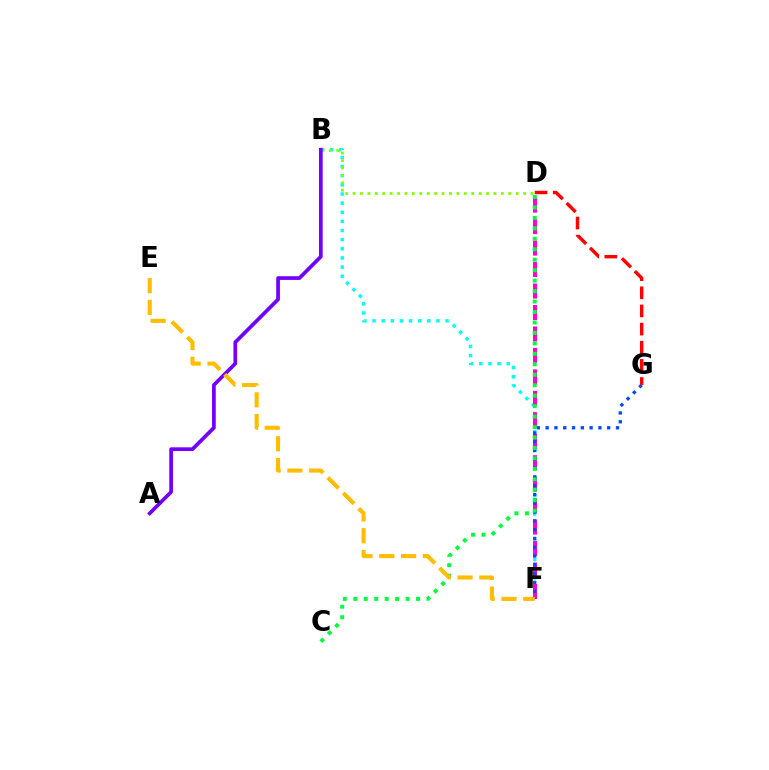{('B', 'F'): [{'color': '#00fff6', 'line_style': 'dotted', 'thickness': 2.48}], ('B', 'D'): [{'color': '#84ff00', 'line_style': 'dotted', 'thickness': 2.01}], ('D', 'F'): [{'color': '#ff00cf', 'line_style': 'dashed', 'thickness': 2.92}], ('F', 'G'): [{'color': '#004bff', 'line_style': 'dotted', 'thickness': 2.39}], ('C', 'D'): [{'color': '#00ff39', 'line_style': 'dotted', 'thickness': 2.84}], ('D', 'G'): [{'color': '#ff0000', 'line_style': 'dashed', 'thickness': 2.47}], ('A', 'B'): [{'color': '#7200ff', 'line_style': 'solid', 'thickness': 2.67}], ('E', 'F'): [{'color': '#ffbd00', 'line_style': 'dashed', 'thickness': 2.96}]}